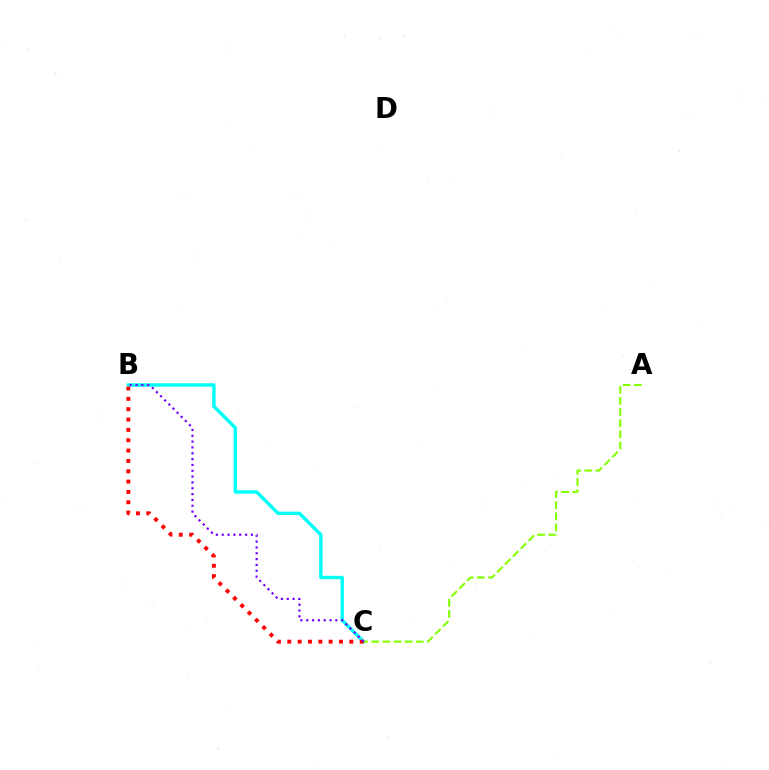{('B', 'C'): [{'color': '#00fff6', 'line_style': 'solid', 'thickness': 2.47}, {'color': '#ff0000', 'line_style': 'dotted', 'thickness': 2.81}, {'color': '#7200ff', 'line_style': 'dotted', 'thickness': 1.58}], ('A', 'C'): [{'color': '#84ff00', 'line_style': 'dashed', 'thickness': 1.51}]}